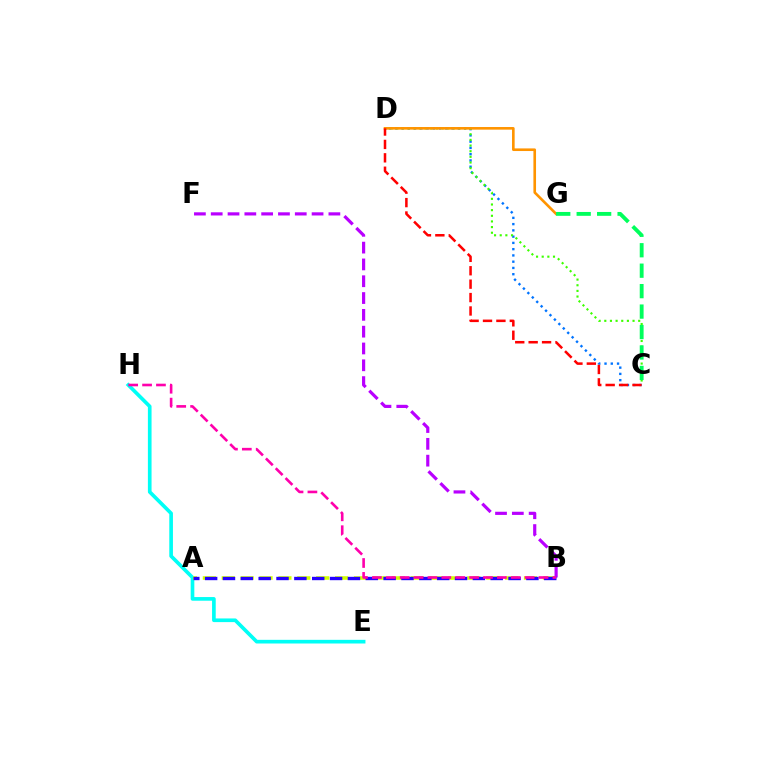{('C', 'D'): [{'color': '#0074ff', 'line_style': 'dotted', 'thickness': 1.7}, {'color': '#3dff00', 'line_style': 'dotted', 'thickness': 1.54}, {'color': '#ff0000', 'line_style': 'dashed', 'thickness': 1.82}], ('E', 'H'): [{'color': '#00fff6', 'line_style': 'solid', 'thickness': 2.64}], ('A', 'B'): [{'color': '#d1ff00', 'line_style': 'dashed', 'thickness': 2.57}, {'color': '#2500ff', 'line_style': 'dashed', 'thickness': 2.42}], ('B', 'F'): [{'color': '#b900ff', 'line_style': 'dashed', 'thickness': 2.28}], ('D', 'G'): [{'color': '#ff9400', 'line_style': 'solid', 'thickness': 1.89}], ('B', 'H'): [{'color': '#ff00ac', 'line_style': 'dashed', 'thickness': 1.89}], ('C', 'G'): [{'color': '#00ff5c', 'line_style': 'dashed', 'thickness': 2.78}]}